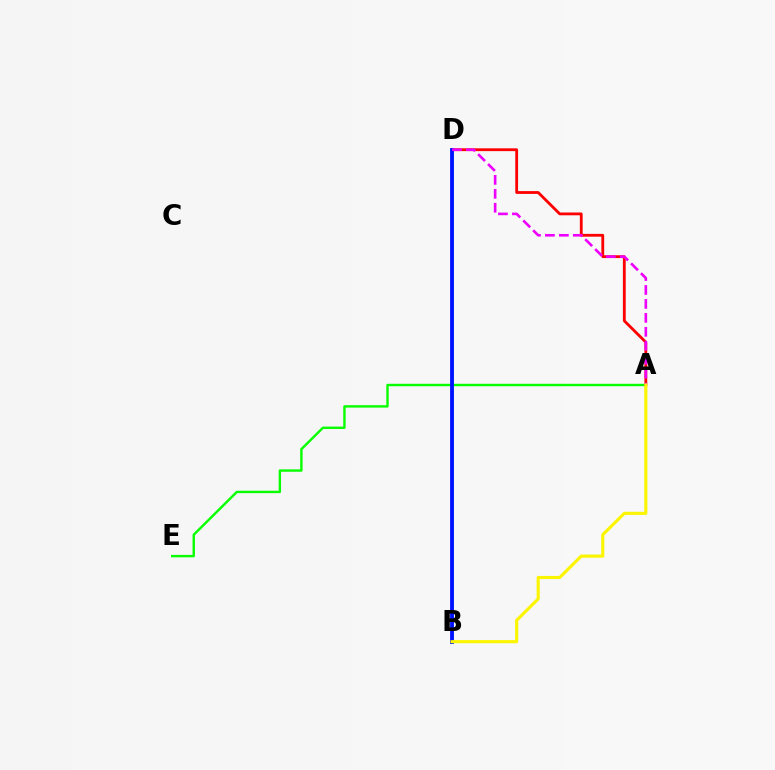{('A', 'E'): [{'color': '#08ff00', 'line_style': 'solid', 'thickness': 1.73}], ('B', 'D'): [{'color': '#00fff6', 'line_style': 'solid', 'thickness': 1.89}, {'color': '#0010ff', 'line_style': 'solid', 'thickness': 2.75}], ('A', 'D'): [{'color': '#ff0000', 'line_style': 'solid', 'thickness': 2.02}, {'color': '#ee00ff', 'line_style': 'dashed', 'thickness': 1.89}], ('A', 'B'): [{'color': '#fcf500', 'line_style': 'solid', 'thickness': 2.24}]}